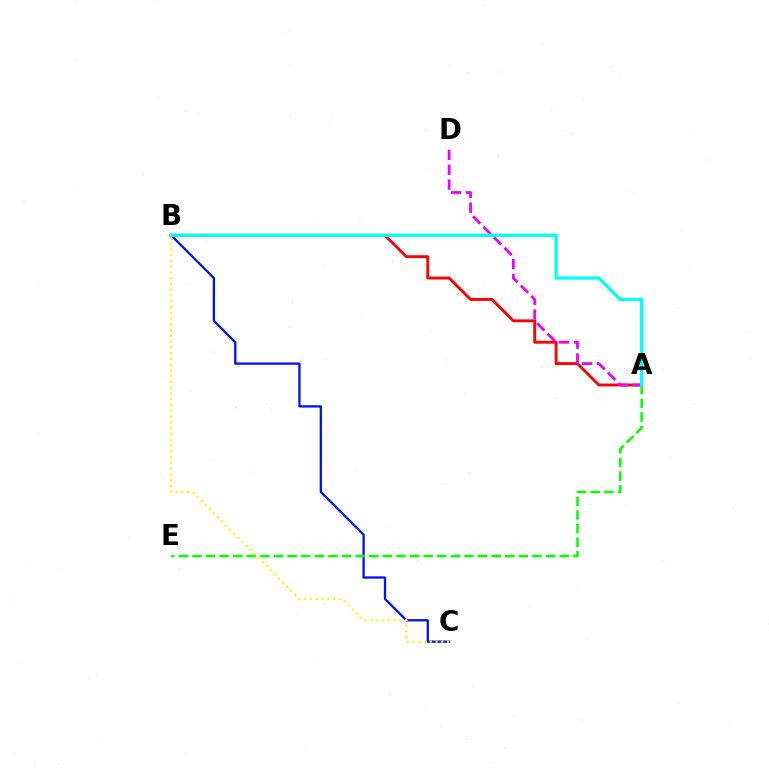{('A', 'B'): [{'color': '#ff0000', 'line_style': 'solid', 'thickness': 2.08}, {'color': '#00fff6', 'line_style': 'solid', 'thickness': 2.36}], ('B', 'C'): [{'color': '#0010ff', 'line_style': 'solid', 'thickness': 1.65}, {'color': '#fcf500', 'line_style': 'dotted', 'thickness': 1.57}], ('A', 'E'): [{'color': '#08ff00', 'line_style': 'dashed', 'thickness': 1.85}], ('A', 'D'): [{'color': '#ee00ff', 'line_style': 'dashed', 'thickness': 2.01}]}